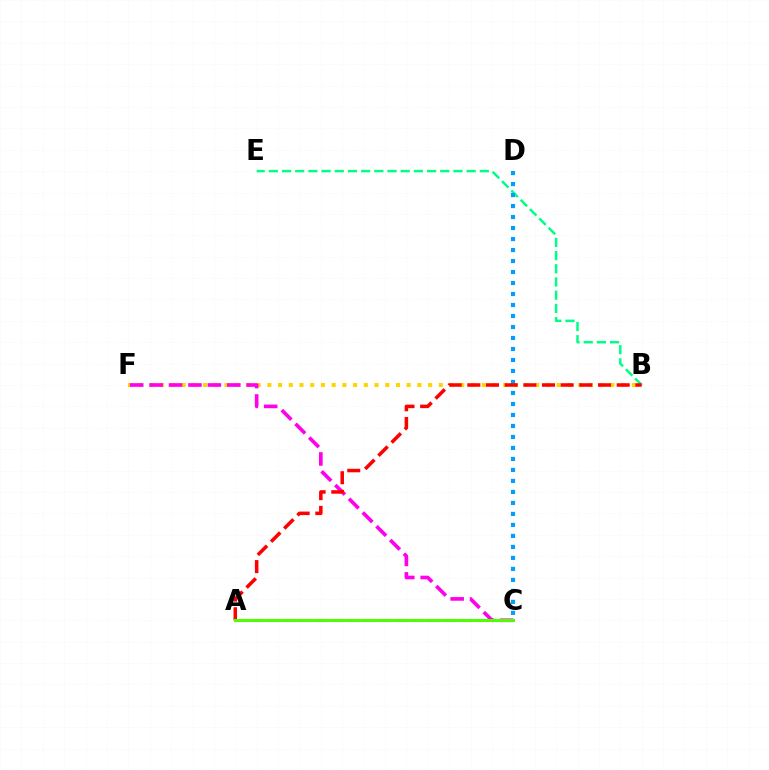{('B', 'E'): [{'color': '#00ff86', 'line_style': 'dashed', 'thickness': 1.79}], ('B', 'F'): [{'color': '#ffd500', 'line_style': 'dotted', 'thickness': 2.91}], ('C', 'D'): [{'color': '#009eff', 'line_style': 'dotted', 'thickness': 2.99}], ('C', 'F'): [{'color': '#ff00ed', 'line_style': 'dashed', 'thickness': 2.64}], ('A', 'C'): [{'color': '#3700ff', 'line_style': 'dashed', 'thickness': 2.19}, {'color': '#4fff00', 'line_style': 'solid', 'thickness': 2.18}], ('A', 'B'): [{'color': '#ff0000', 'line_style': 'dashed', 'thickness': 2.54}]}